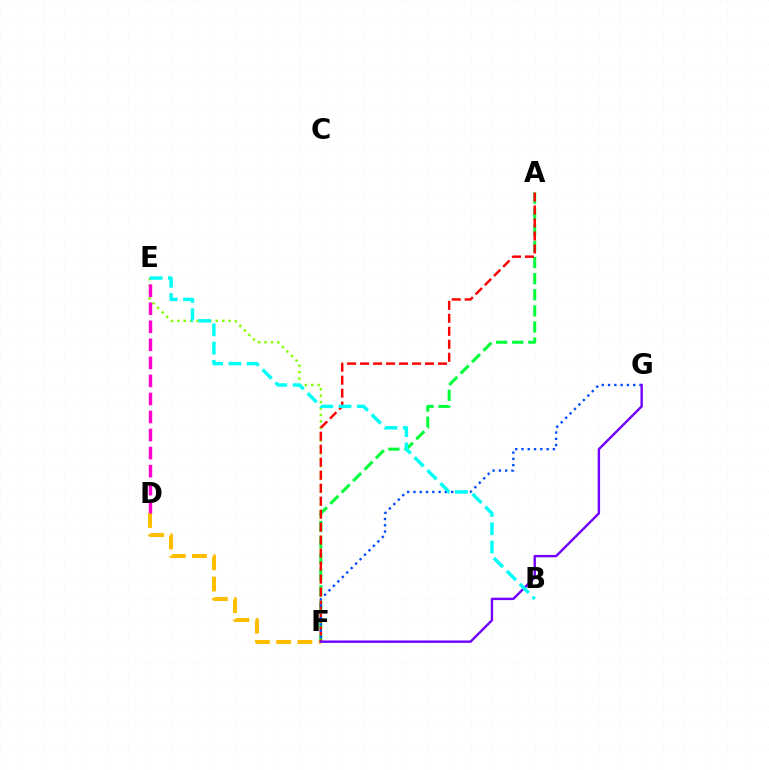{('E', 'F'): [{'color': '#84ff00', 'line_style': 'dotted', 'thickness': 1.74}], ('A', 'F'): [{'color': '#00ff39', 'line_style': 'dashed', 'thickness': 2.19}, {'color': '#ff0000', 'line_style': 'dashed', 'thickness': 1.76}], ('D', 'F'): [{'color': '#ffbd00', 'line_style': 'dashed', 'thickness': 2.89}], ('D', 'E'): [{'color': '#ff00cf', 'line_style': 'dashed', 'thickness': 2.45}], ('F', 'G'): [{'color': '#004bff', 'line_style': 'dotted', 'thickness': 1.71}, {'color': '#7200ff', 'line_style': 'solid', 'thickness': 1.72}], ('B', 'E'): [{'color': '#00fff6', 'line_style': 'dashed', 'thickness': 2.48}]}